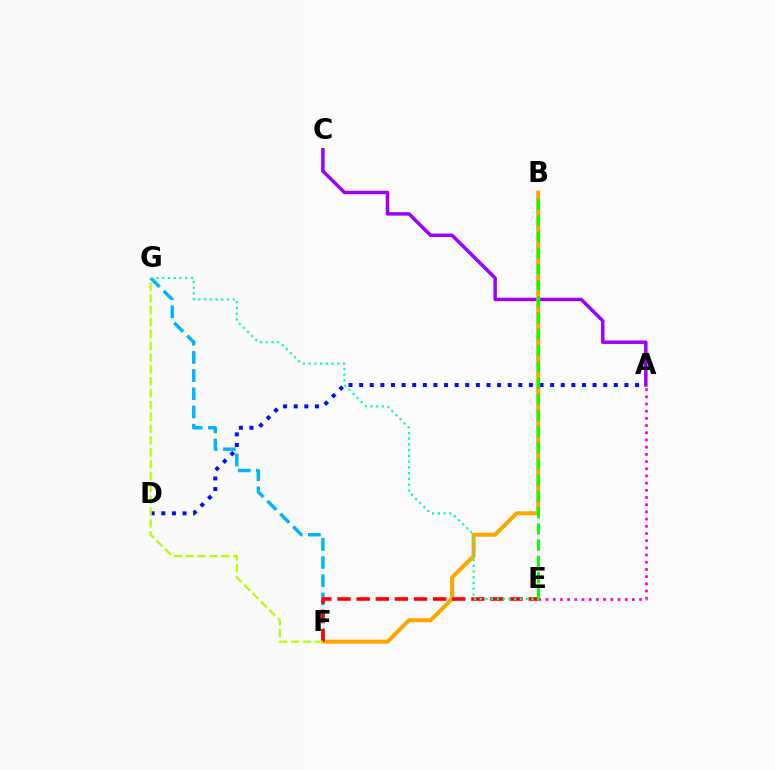{('A', 'E'): [{'color': '#ff00bd', 'line_style': 'dotted', 'thickness': 1.95}], ('F', 'G'): [{'color': '#00b5ff', 'line_style': 'dashed', 'thickness': 2.47}, {'color': '#b3ff00', 'line_style': 'dashed', 'thickness': 1.61}], ('A', 'C'): [{'color': '#9b00ff', 'line_style': 'solid', 'thickness': 2.49}], ('A', 'D'): [{'color': '#0010ff', 'line_style': 'dotted', 'thickness': 2.88}], ('B', 'F'): [{'color': '#ffa500', 'line_style': 'solid', 'thickness': 2.9}], ('B', 'E'): [{'color': '#08ff00', 'line_style': 'dashed', 'thickness': 2.2}], ('E', 'F'): [{'color': '#ff0000', 'line_style': 'dashed', 'thickness': 2.6}], ('E', 'G'): [{'color': '#00ff9d', 'line_style': 'dotted', 'thickness': 1.56}]}